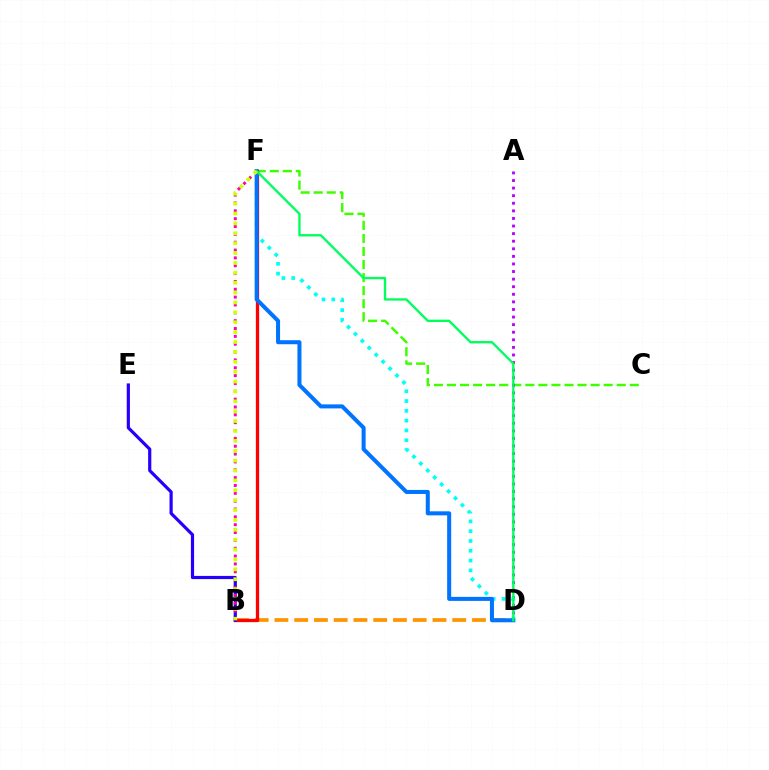{('C', 'F'): [{'color': '#3dff00', 'line_style': 'dashed', 'thickness': 1.77}], ('B', 'D'): [{'color': '#ff9400', 'line_style': 'dashed', 'thickness': 2.68}], ('A', 'D'): [{'color': '#b900ff', 'line_style': 'dotted', 'thickness': 2.06}], ('D', 'F'): [{'color': '#00fff6', 'line_style': 'dotted', 'thickness': 2.66}, {'color': '#0074ff', 'line_style': 'solid', 'thickness': 2.9}, {'color': '#00ff5c', 'line_style': 'solid', 'thickness': 1.7}], ('B', 'F'): [{'color': '#ff0000', 'line_style': 'solid', 'thickness': 2.36}, {'color': '#ff00ac', 'line_style': 'dotted', 'thickness': 2.13}, {'color': '#d1ff00', 'line_style': 'dotted', 'thickness': 2.69}], ('B', 'E'): [{'color': '#2500ff', 'line_style': 'solid', 'thickness': 2.29}]}